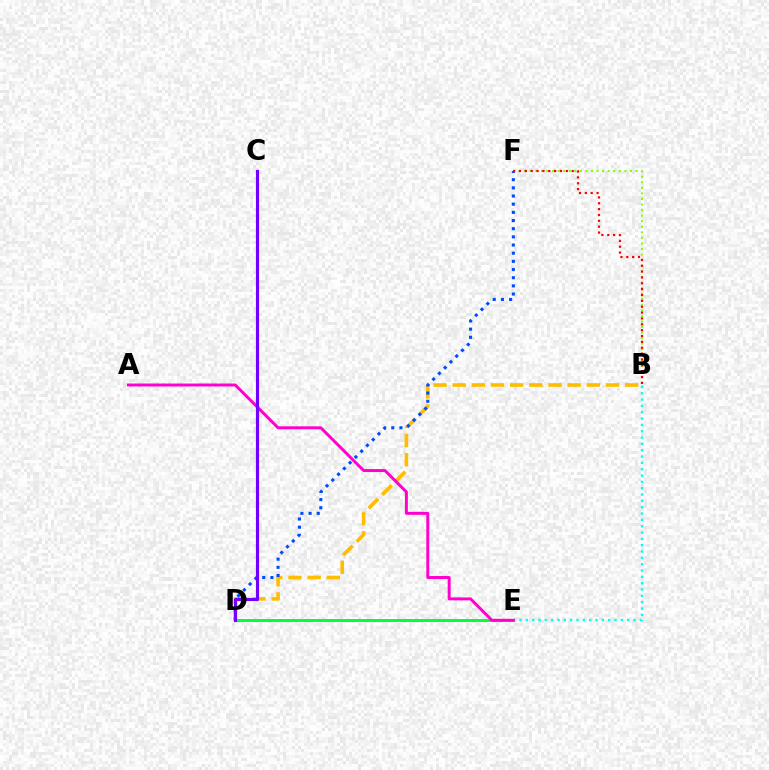{('B', 'F'): [{'color': '#84ff00', 'line_style': 'dotted', 'thickness': 1.51}, {'color': '#ff0000', 'line_style': 'dotted', 'thickness': 1.59}], ('B', 'D'): [{'color': '#ffbd00', 'line_style': 'dashed', 'thickness': 2.6}], ('D', 'E'): [{'color': '#00ff39', 'line_style': 'solid', 'thickness': 2.12}], ('B', 'E'): [{'color': '#00fff6', 'line_style': 'dotted', 'thickness': 1.72}], ('D', 'F'): [{'color': '#004bff', 'line_style': 'dotted', 'thickness': 2.22}], ('A', 'E'): [{'color': '#ff00cf', 'line_style': 'solid', 'thickness': 2.13}], ('C', 'D'): [{'color': '#7200ff', 'line_style': 'solid', 'thickness': 2.27}]}